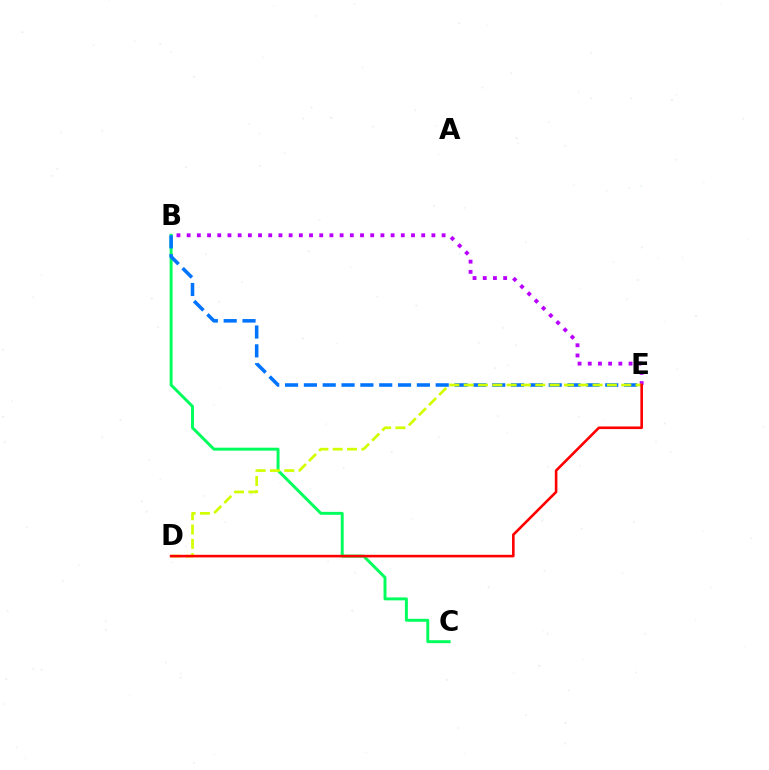{('B', 'C'): [{'color': '#00ff5c', 'line_style': 'solid', 'thickness': 2.12}], ('B', 'E'): [{'color': '#b900ff', 'line_style': 'dotted', 'thickness': 2.77}, {'color': '#0074ff', 'line_style': 'dashed', 'thickness': 2.56}], ('D', 'E'): [{'color': '#d1ff00', 'line_style': 'dashed', 'thickness': 1.95}, {'color': '#ff0000', 'line_style': 'solid', 'thickness': 1.88}]}